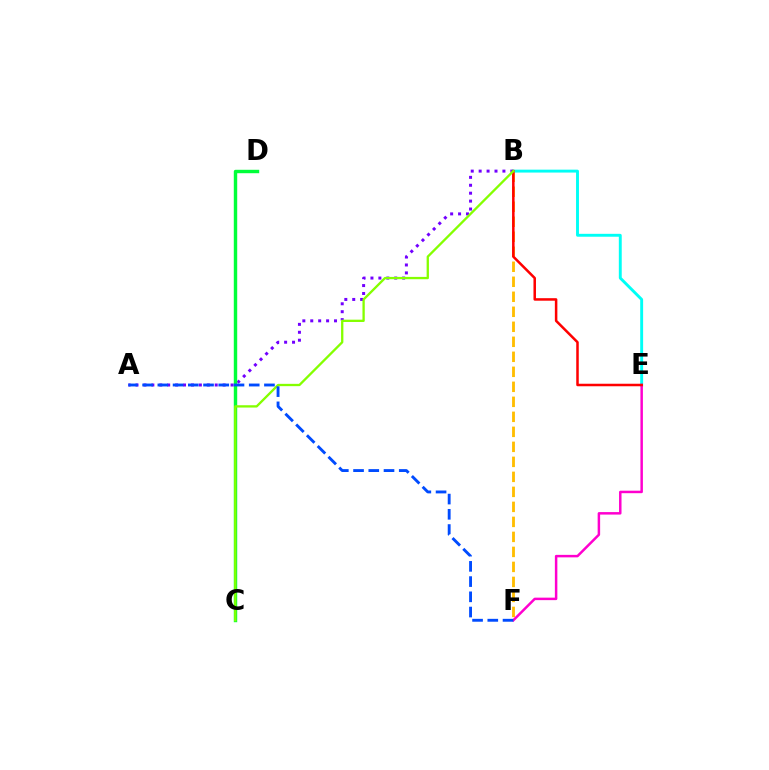{('B', 'F'): [{'color': '#ffbd00', 'line_style': 'dashed', 'thickness': 2.04}], ('A', 'B'): [{'color': '#7200ff', 'line_style': 'dotted', 'thickness': 2.15}], ('B', 'E'): [{'color': '#00fff6', 'line_style': 'solid', 'thickness': 2.09}, {'color': '#ff0000', 'line_style': 'solid', 'thickness': 1.81}], ('C', 'D'): [{'color': '#00ff39', 'line_style': 'solid', 'thickness': 2.46}], ('E', 'F'): [{'color': '#ff00cf', 'line_style': 'solid', 'thickness': 1.79}], ('B', 'C'): [{'color': '#84ff00', 'line_style': 'solid', 'thickness': 1.67}], ('A', 'F'): [{'color': '#004bff', 'line_style': 'dashed', 'thickness': 2.07}]}